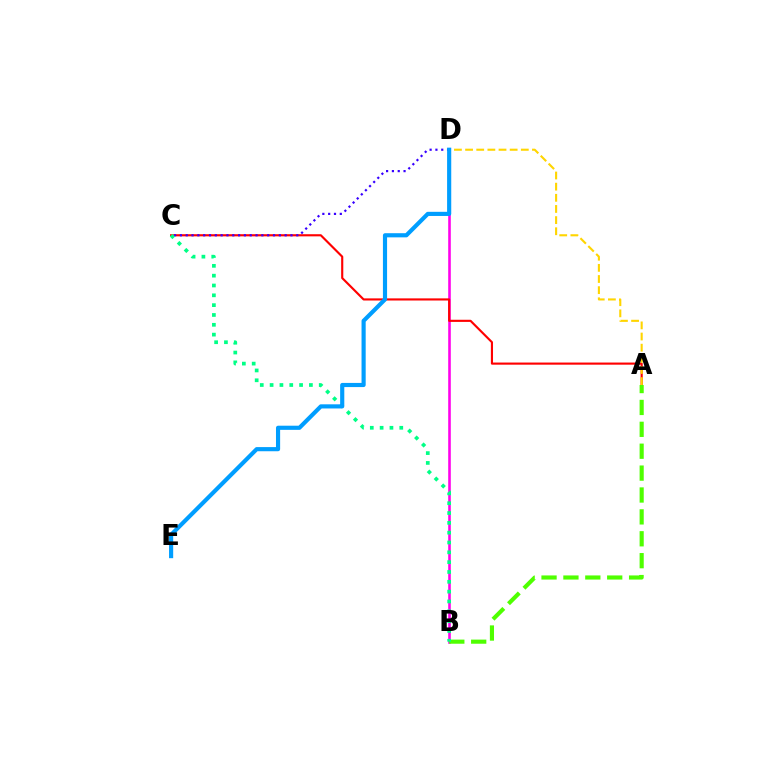{('B', 'D'): [{'color': '#ff00ed', 'line_style': 'solid', 'thickness': 1.87}], ('A', 'C'): [{'color': '#ff0000', 'line_style': 'solid', 'thickness': 1.54}], ('C', 'D'): [{'color': '#3700ff', 'line_style': 'dotted', 'thickness': 1.58}], ('A', 'B'): [{'color': '#4fff00', 'line_style': 'dashed', 'thickness': 2.97}], ('B', 'C'): [{'color': '#00ff86', 'line_style': 'dotted', 'thickness': 2.67}], ('A', 'D'): [{'color': '#ffd500', 'line_style': 'dashed', 'thickness': 1.51}], ('D', 'E'): [{'color': '#009eff', 'line_style': 'solid', 'thickness': 2.99}]}